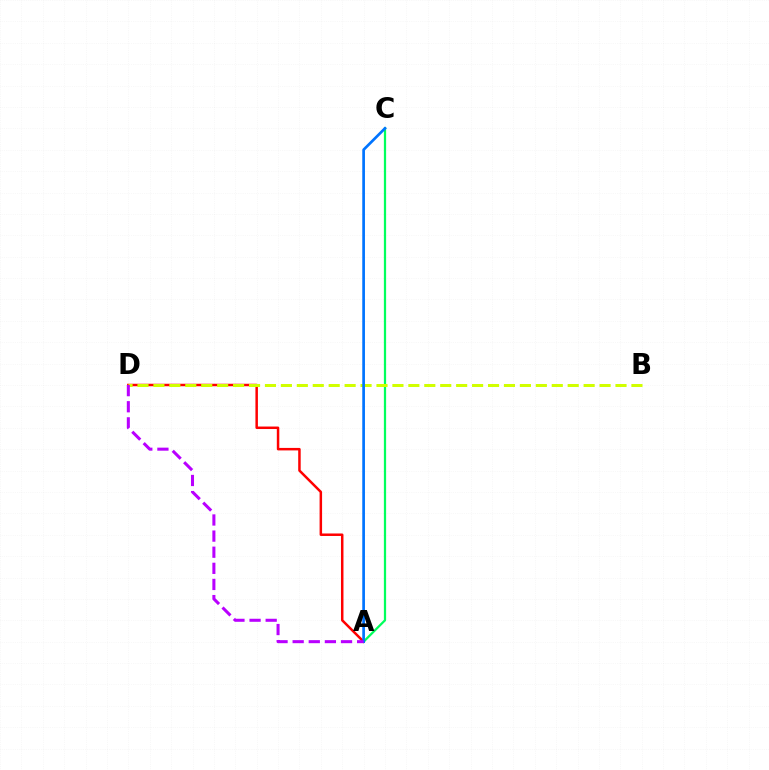{('A', 'D'): [{'color': '#ff0000', 'line_style': 'solid', 'thickness': 1.8}, {'color': '#b900ff', 'line_style': 'dashed', 'thickness': 2.19}], ('A', 'C'): [{'color': '#00ff5c', 'line_style': 'solid', 'thickness': 1.62}, {'color': '#0074ff', 'line_style': 'solid', 'thickness': 1.94}], ('B', 'D'): [{'color': '#d1ff00', 'line_style': 'dashed', 'thickness': 2.16}]}